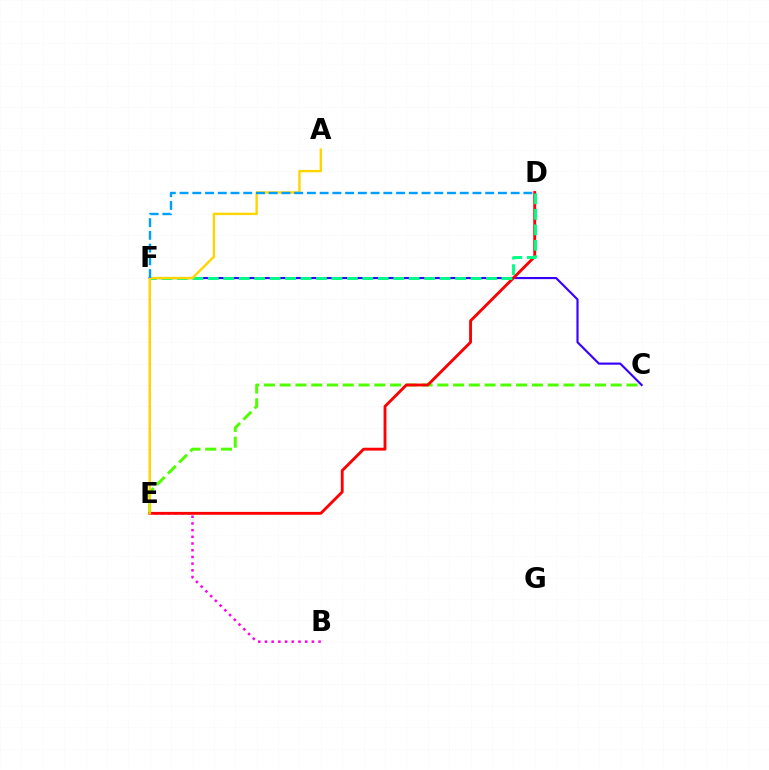{('B', 'E'): [{'color': '#ff00ed', 'line_style': 'dotted', 'thickness': 1.82}], ('C', 'F'): [{'color': '#3700ff', 'line_style': 'solid', 'thickness': 1.54}], ('C', 'E'): [{'color': '#4fff00', 'line_style': 'dashed', 'thickness': 2.14}], ('D', 'E'): [{'color': '#ff0000', 'line_style': 'solid', 'thickness': 2.06}], ('D', 'F'): [{'color': '#00ff86', 'line_style': 'dashed', 'thickness': 2.1}, {'color': '#009eff', 'line_style': 'dashed', 'thickness': 1.73}], ('A', 'E'): [{'color': '#ffd500', 'line_style': 'solid', 'thickness': 1.72}]}